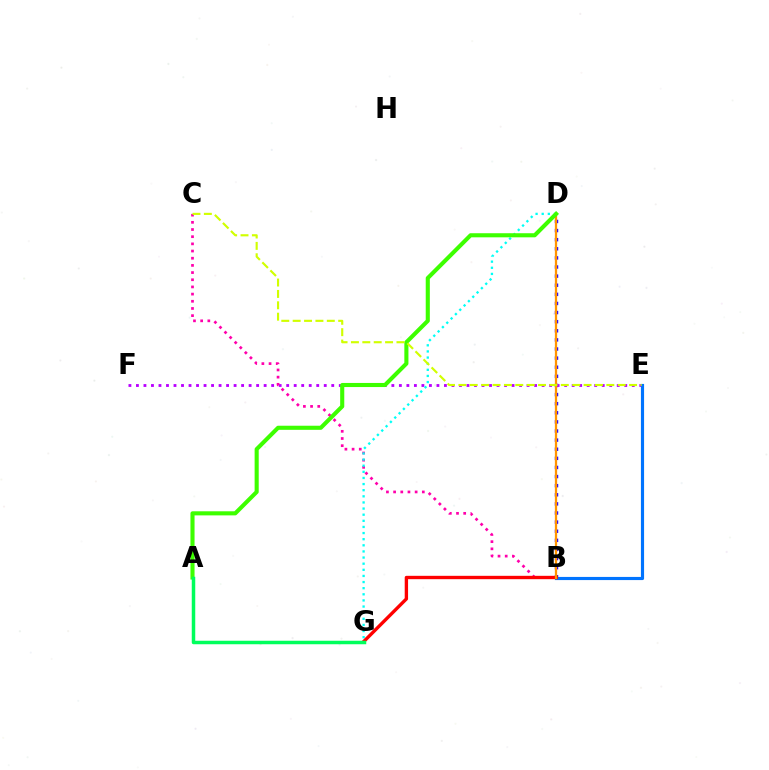{('B', 'D'): [{'color': '#2500ff', 'line_style': 'dotted', 'thickness': 2.48}, {'color': '#ff9400', 'line_style': 'solid', 'thickness': 1.63}], ('E', 'F'): [{'color': '#b900ff', 'line_style': 'dotted', 'thickness': 2.04}], ('B', 'C'): [{'color': '#ff00ac', 'line_style': 'dotted', 'thickness': 1.95}], ('B', 'E'): [{'color': '#0074ff', 'line_style': 'solid', 'thickness': 2.27}], ('D', 'G'): [{'color': '#00fff6', 'line_style': 'dotted', 'thickness': 1.66}], ('B', 'G'): [{'color': '#ff0000', 'line_style': 'solid', 'thickness': 2.42}], ('A', 'D'): [{'color': '#3dff00', 'line_style': 'solid', 'thickness': 2.95}], ('C', 'E'): [{'color': '#d1ff00', 'line_style': 'dashed', 'thickness': 1.55}], ('A', 'G'): [{'color': '#00ff5c', 'line_style': 'solid', 'thickness': 2.52}]}